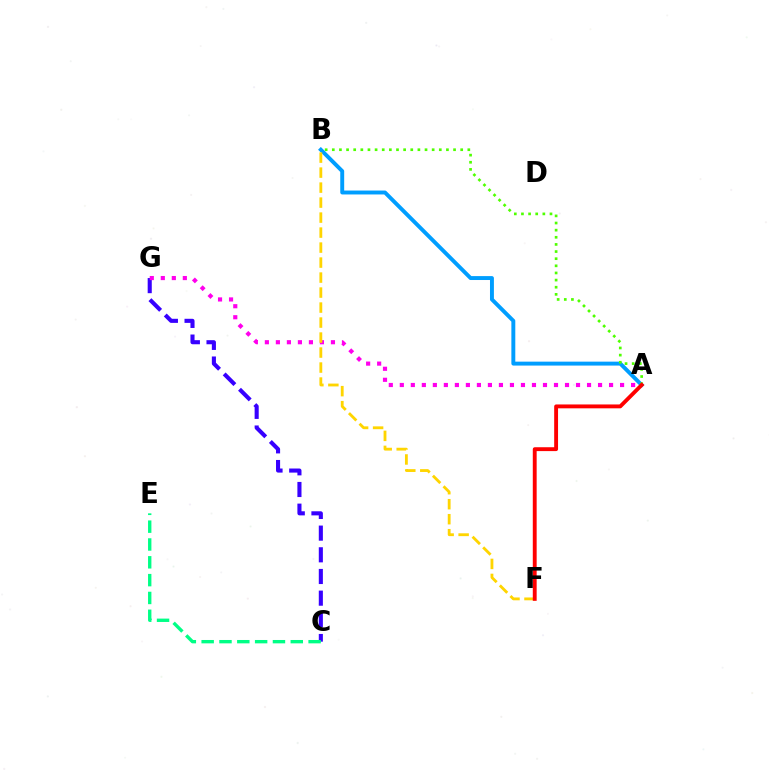{('C', 'G'): [{'color': '#3700ff', 'line_style': 'dashed', 'thickness': 2.94}], ('C', 'E'): [{'color': '#00ff86', 'line_style': 'dashed', 'thickness': 2.42}], ('A', 'B'): [{'color': '#009eff', 'line_style': 'solid', 'thickness': 2.83}, {'color': '#4fff00', 'line_style': 'dotted', 'thickness': 1.94}], ('A', 'G'): [{'color': '#ff00ed', 'line_style': 'dotted', 'thickness': 2.99}], ('B', 'F'): [{'color': '#ffd500', 'line_style': 'dashed', 'thickness': 2.04}], ('A', 'F'): [{'color': '#ff0000', 'line_style': 'solid', 'thickness': 2.79}]}